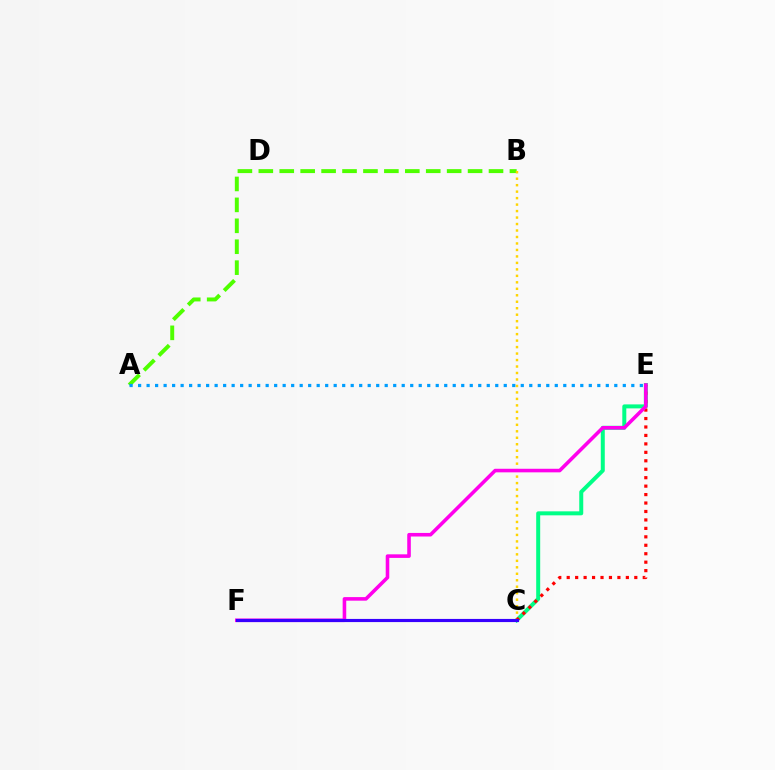{('A', 'B'): [{'color': '#4fff00', 'line_style': 'dashed', 'thickness': 2.84}], ('C', 'E'): [{'color': '#00ff86', 'line_style': 'solid', 'thickness': 2.87}, {'color': '#ff0000', 'line_style': 'dotted', 'thickness': 2.3}], ('B', 'C'): [{'color': '#ffd500', 'line_style': 'dotted', 'thickness': 1.76}], ('A', 'E'): [{'color': '#009eff', 'line_style': 'dotted', 'thickness': 2.31}], ('E', 'F'): [{'color': '#ff00ed', 'line_style': 'solid', 'thickness': 2.57}], ('C', 'F'): [{'color': '#3700ff', 'line_style': 'solid', 'thickness': 2.27}]}